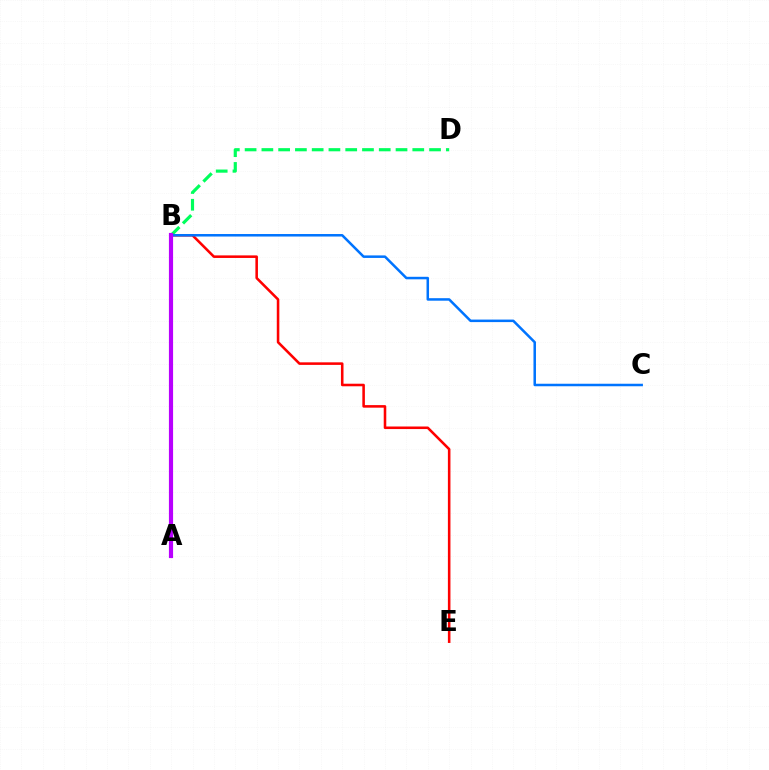{('A', 'B'): [{'color': '#d1ff00', 'line_style': 'dashed', 'thickness': 1.96}, {'color': '#b900ff', 'line_style': 'solid', 'thickness': 3.0}], ('B', 'D'): [{'color': '#00ff5c', 'line_style': 'dashed', 'thickness': 2.28}], ('B', 'E'): [{'color': '#ff0000', 'line_style': 'solid', 'thickness': 1.84}], ('B', 'C'): [{'color': '#0074ff', 'line_style': 'solid', 'thickness': 1.81}]}